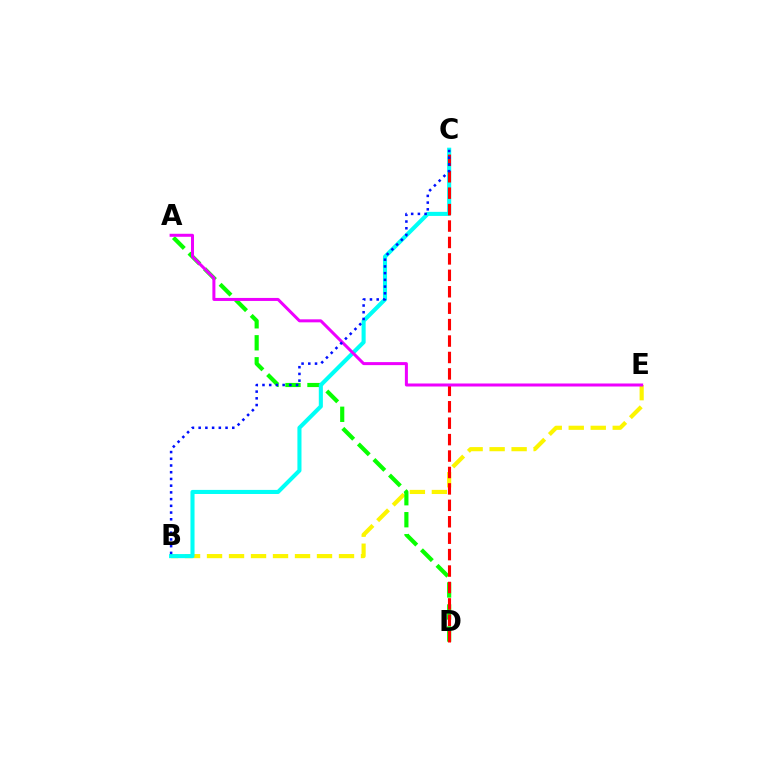{('B', 'E'): [{'color': '#fcf500', 'line_style': 'dashed', 'thickness': 2.99}], ('A', 'D'): [{'color': '#08ff00', 'line_style': 'dashed', 'thickness': 2.99}], ('B', 'C'): [{'color': '#00fff6', 'line_style': 'solid', 'thickness': 2.94}, {'color': '#0010ff', 'line_style': 'dotted', 'thickness': 1.83}], ('C', 'D'): [{'color': '#ff0000', 'line_style': 'dashed', 'thickness': 2.23}], ('A', 'E'): [{'color': '#ee00ff', 'line_style': 'solid', 'thickness': 2.17}]}